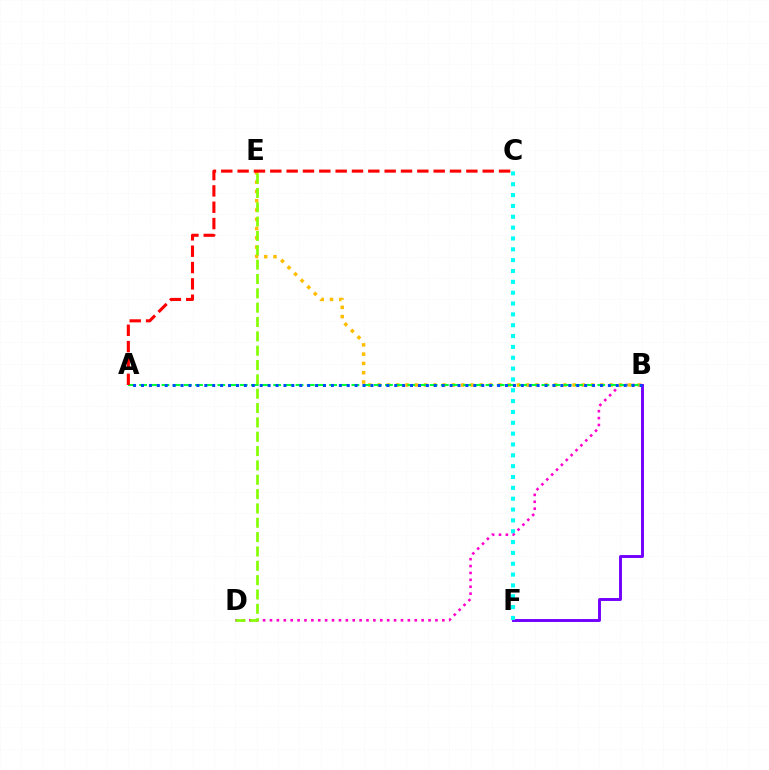{('B', 'D'): [{'color': '#ff00cf', 'line_style': 'dotted', 'thickness': 1.87}], ('B', 'E'): [{'color': '#ffbd00', 'line_style': 'dotted', 'thickness': 2.52}], ('A', 'B'): [{'color': '#00ff39', 'line_style': 'dashed', 'thickness': 1.52}, {'color': '#004bff', 'line_style': 'dotted', 'thickness': 2.15}], ('D', 'E'): [{'color': '#84ff00', 'line_style': 'dashed', 'thickness': 1.95}], ('B', 'F'): [{'color': '#7200ff', 'line_style': 'solid', 'thickness': 2.1}], ('A', 'C'): [{'color': '#ff0000', 'line_style': 'dashed', 'thickness': 2.22}], ('C', 'F'): [{'color': '#00fff6', 'line_style': 'dotted', 'thickness': 2.95}]}